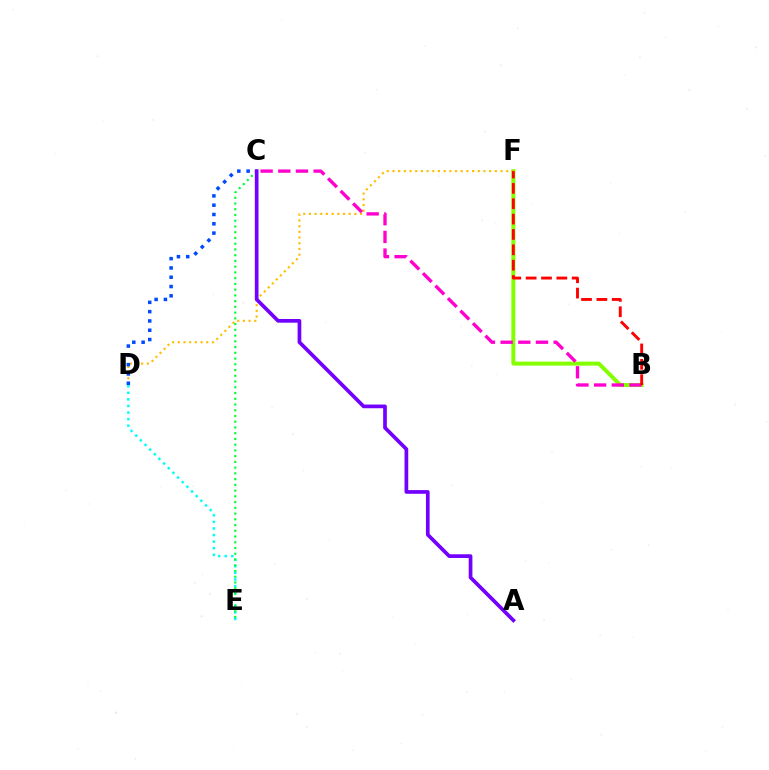{('D', 'E'): [{'color': '#00fff6', 'line_style': 'dotted', 'thickness': 1.79}], ('B', 'F'): [{'color': '#84ff00', 'line_style': 'solid', 'thickness': 2.86}, {'color': '#ff0000', 'line_style': 'dashed', 'thickness': 2.09}], ('C', 'E'): [{'color': '#00ff39', 'line_style': 'dotted', 'thickness': 1.56}], ('D', 'F'): [{'color': '#ffbd00', 'line_style': 'dotted', 'thickness': 1.55}], ('B', 'C'): [{'color': '#ff00cf', 'line_style': 'dashed', 'thickness': 2.4}], ('C', 'D'): [{'color': '#004bff', 'line_style': 'dotted', 'thickness': 2.53}], ('A', 'C'): [{'color': '#7200ff', 'line_style': 'solid', 'thickness': 2.66}]}